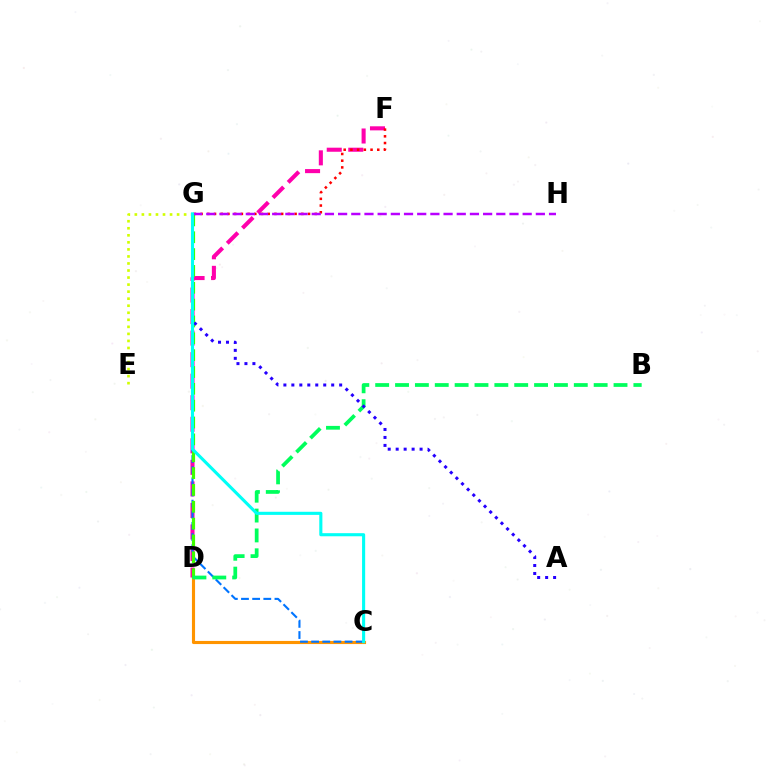{('D', 'F'): [{'color': '#ff00ac', 'line_style': 'dashed', 'thickness': 2.93}], ('C', 'D'): [{'color': '#ff9400', 'line_style': 'solid', 'thickness': 2.24}], ('F', 'G'): [{'color': '#ff0000', 'line_style': 'dotted', 'thickness': 1.82}], ('E', 'G'): [{'color': '#d1ff00', 'line_style': 'dotted', 'thickness': 1.91}], ('C', 'G'): [{'color': '#0074ff', 'line_style': 'dashed', 'thickness': 1.52}, {'color': '#00fff6', 'line_style': 'solid', 'thickness': 2.23}], ('D', 'G'): [{'color': '#3dff00', 'line_style': 'dashed', 'thickness': 2.29}], ('B', 'D'): [{'color': '#00ff5c', 'line_style': 'dashed', 'thickness': 2.7}], ('G', 'H'): [{'color': '#b900ff', 'line_style': 'dashed', 'thickness': 1.79}], ('A', 'G'): [{'color': '#2500ff', 'line_style': 'dotted', 'thickness': 2.17}]}